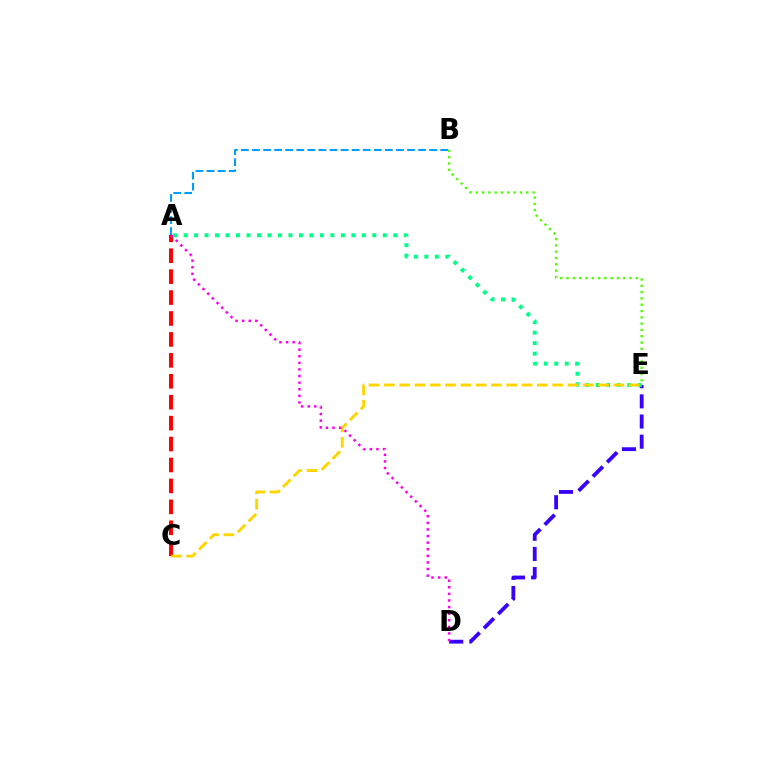{('D', 'E'): [{'color': '#3700ff', 'line_style': 'dashed', 'thickness': 2.74}], ('A', 'C'): [{'color': '#ff0000', 'line_style': 'dashed', 'thickness': 2.84}], ('A', 'B'): [{'color': '#009eff', 'line_style': 'dashed', 'thickness': 1.5}], ('A', 'E'): [{'color': '#00ff86', 'line_style': 'dotted', 'thickness': 2.85}], ('B', 'E'): [{'color': '#4fff00', 'line_style': 'dotted', 'thickness': 1.71}], ('C', 'E'): [{'color': '#ffd500', 'line_style': 'dashed', 'thickness': 2.08}], ('A', 'D'): [{'color': '#ff00ed', 'line_style': 'dotted', 'thickness': 1.79}]}